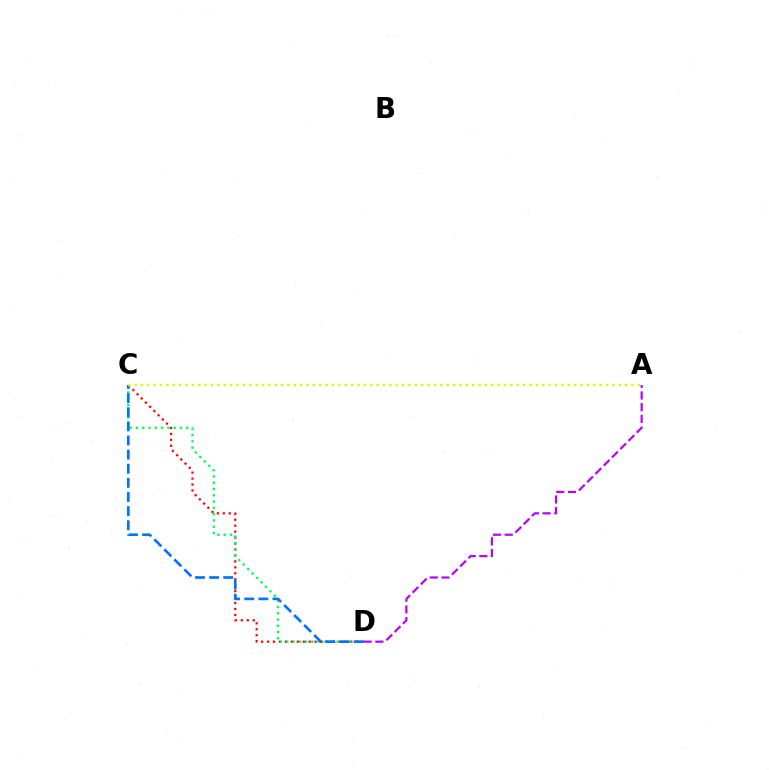{('C', 'D'): [{'color': '#ff0000', 'line_style': 'dotted', 'thickness': 1.62}, {'color': '#00ff5c', 'line_style': 'dotted', 'thickness': 1.71}, {'color': '#0074ff', 'line_style': 'dashed', 'thickness': 1.92}], ('A', 'D'): [{'color': '#b900ff', 'line_style': 'dashed', 'thickness': 1.59}], ('A', 'C'): [{'color': '#d1ff00', 'line_style': 'dotted', 'thickness': 1.73}]}